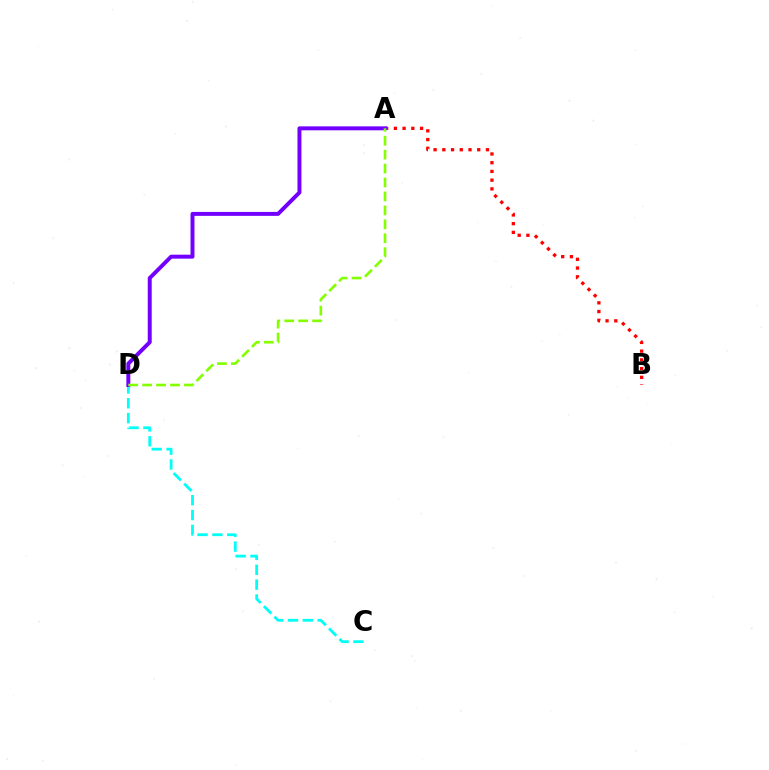{('C', 'D'): [{'color': '#00fff6', 'line_style': 'dashed', 'thickness': 2.02}], ('A', 'B'): [{'color': '#ff0000', 'line_style': 'dotted', 'thickness': 2.37}], ('A', 'D'): [{'color': '#7200ff', 'line_style': 'solid', 'thickness': 2.85}, {'color': '#84ff00', 'line_style': 'dashed', 'thickness': 1.89}]}